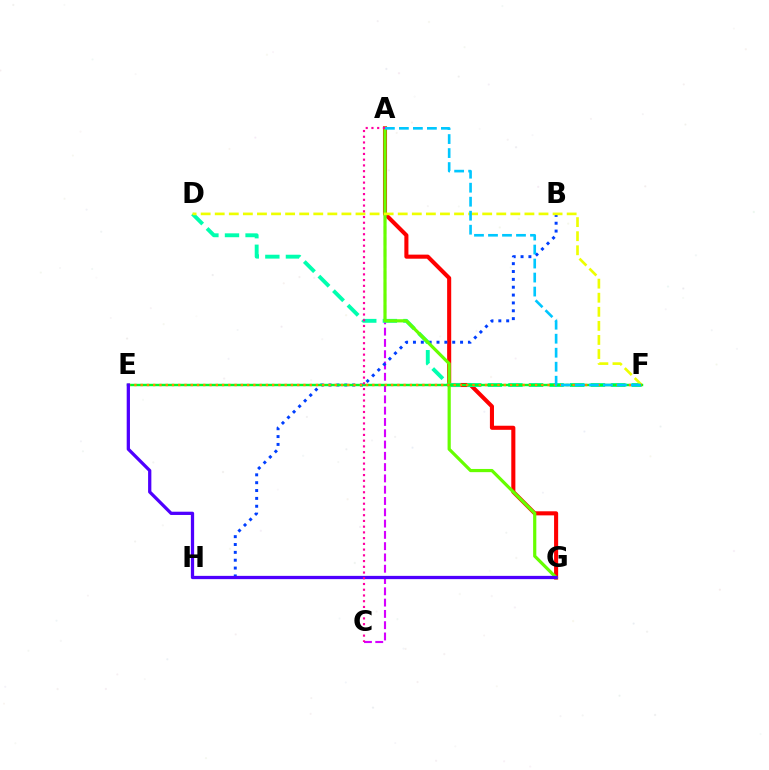{('A', 'G'): [{'color': '#ff0000', 'line_style': 'solid', 'thickness': 2.94}, {'color': '#66ff00', 'line_style': 'solid', 'thickness': 2.3}], ('A', 'C'): [{'color': '#d600ff', 'line_style': 'dashed', 'thickness': 1.53}, {'color': '#ff00a0', 'line_style': 'dotted', 'thickness': 1.56}], ('B', 'H'): [{'color': '#003fff', 'line_style': 'dotted', 'thickness': 2.13}], ('D', 'F'): [{'color': '#00ffaf', 'line_style': 'dashed', 'thickness': 2.8}, {'color': '#eeff00', 'line_style': 'dashed', 'thickness': 1.91}], ('E', 'F'): [{'color': '#00ff27', 'line_style': 'solid', 'thickness': 1.74}, {'color': '#ff8800', 'line_style': 'dotted', 'thickness': 1.7}], ('A', 'F'): [{'color': '#00c7ff', 'line_style': 'dashed', 'thickness': 1.9}], ('E', 'G'): [{'color': '#4f00ff', 'line_style': 'solid', 'thickness': 2.35}]}